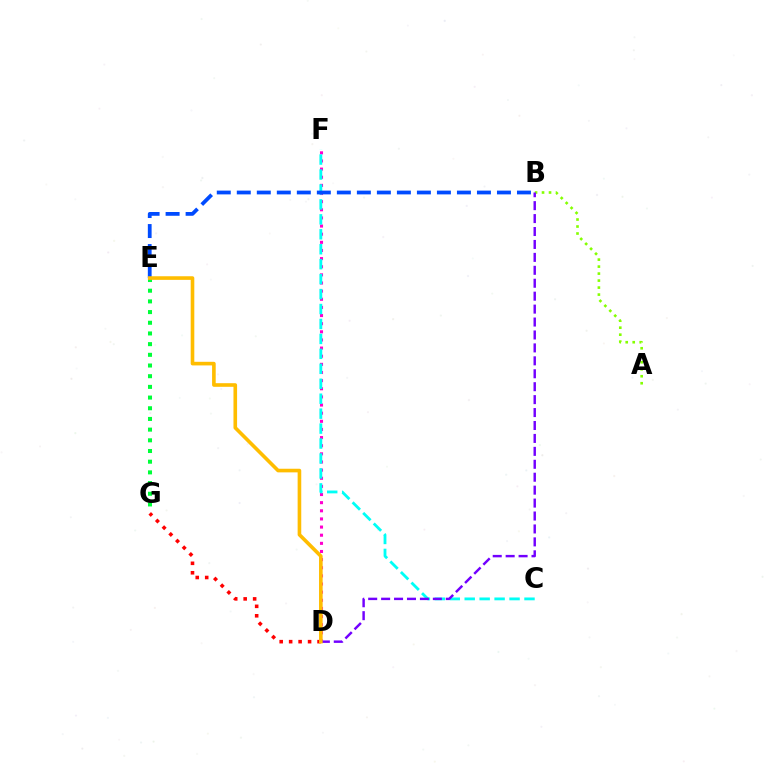{('A', 'B'): [{'color': '#84ff00', 'line_style': 'dotted', 'thickness': 1.9}], ('D', 'F'): [{'color': '#ff00cf', 'line_style': 'dotted', 'thickness': 2.21}], ('C', 'F'): [{'color': '#00fff6', 'line_style': 'dashed', 'thickness': 2.03}], ('B', 'D'): [{'color': '#7200ff', 'line_style': 'dashed', 'thickness': 1.76}], ('B', 'E'): [{'color': '#004bff', 'line_style': 'dashed', 'thickness': 2.72}], ('E', 'G'): [{'color': '#00ff39', 'line_style': 'dotted', 'thickness': 2.9}], ('D', 'G'): [{'color': '#ff0000', 'line_style': 'dotted', 'thickness': 2.57}], ('D', 'E'): [{'color': '#ffbd00', 'line_style': 'solid', 'thickness': 2.61}]}